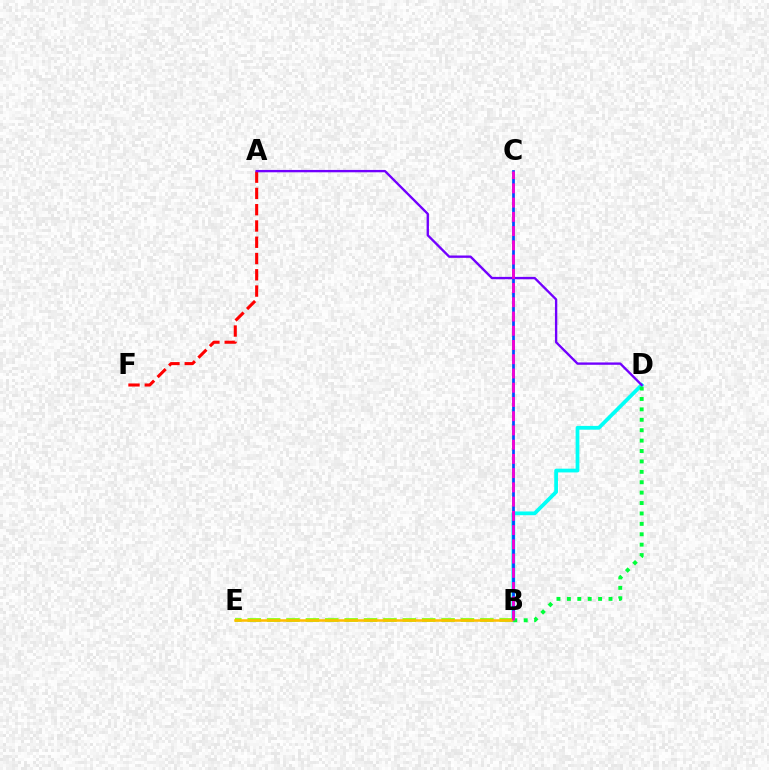{('A', 'F'): [{'color': '#ff0000', 'line_style': 'dashed', 'thickness': 2.21}], ('B', 'D'): [{'color': '#00fff6', 'line_style': 'solid', 'thickness': 2.7}, {'color': '#00ff39', 'line_style': 'dotted', 'thickness': 2.83}], ('B', 'E'): [{'color': '#84ff00', 'line_style': 'dashed', 'thickness': 2.63}, {'color': '#ffbd00', 'line_style': 'solid', 'thickness': 1.82}], ('B', 'C'): [{'color': '#004bff', 'line_style': 'solid', 'thickness': 1.96}, {'color': '#ff00cf', 'line_style': 'dashed', 'thickness': 1.93}], ('A', 'D'): [{'color': '#7200ff', 'line_style': 'solid', 'thickness': 1.69}]}